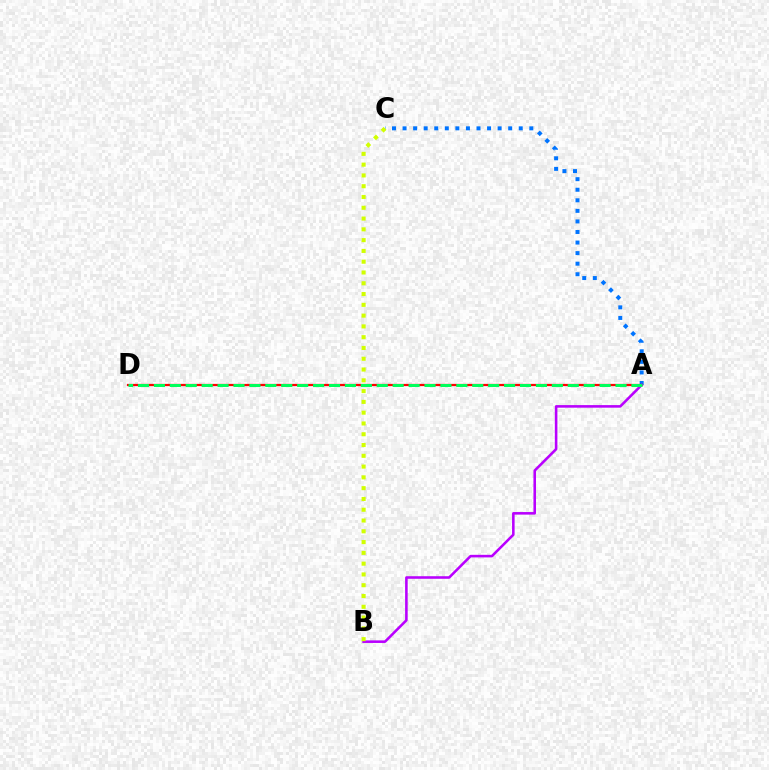{('A', 'C'): [{'color': '#0074ff', 'line_style': 'dotted', 'thickness': 2.87}], ('A', 'D'): [{'color': '#ff0000', 'line_style': 'solid', 'thickness': 1.62}, {'color': '#00ff5c', 'line_style': 'dashed', 'thickness': 2.16}], ('A', 'B'): [{'color': '#b900ff', 'line_style': 'solid', 'thickness': 1.85}], ('B', 'C'): [{'color': '#d1ff00', 'line_style': 'dotted', 'thickness': 2.93}]}